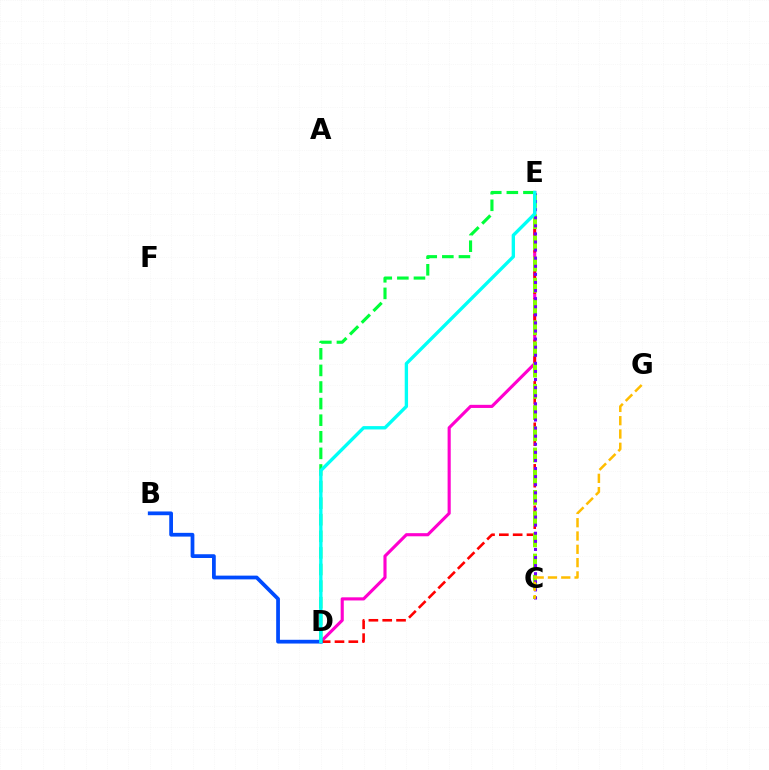{('D', 'E'): [{'color': '#ff00cf', 'line_style': 'solid', 'thickness': 2.25}, {'color': '#ff0000', 'line_style': 'dashed', 'thickness': 1.88}, {'color': '#00ff39', 'line_style': 'dashed', 'thickness': 2.25}, {'color': '#00fff6', 'line_style': 'solid', 'thickness': 2.41}], ('C', 'E'): [{'color': '#84ff00', 'line_style': 'dashed', 'thickness': 2.88}, {'color': '#7200ff', 'line_style': 'dotted', 'thickness': 2.2}], ('B', 'D'): [{'color': '#004bff', 'line_style': 'solid', 'thickness': 2.7}], ('C', 'G'): [{'color': '#ffbd00', 'line_style': 'dashed', 'thickness': 1.81}]}